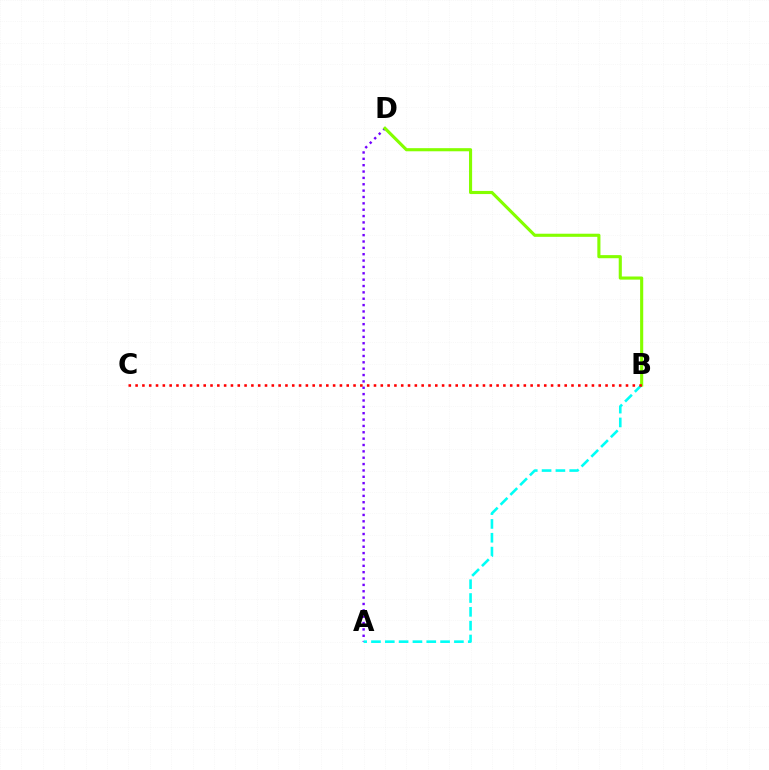{('A', 'D'): [{'color': '#7200ff', 'line_style': 'dotted', 'thickness': 1.73}], ('A', 'B'): [{'color': '#00fff6', 'line_style': 'dashed', 'thickness': 1.88}], ('B', 'D'): [{'color': '#84ff00', 'line_style': 'solid', 'thickness': 2.24}], ('B', 'C'): [{'color': '#ff0000', 'line_style': 'dotted', 'thickness': 1.85}]}